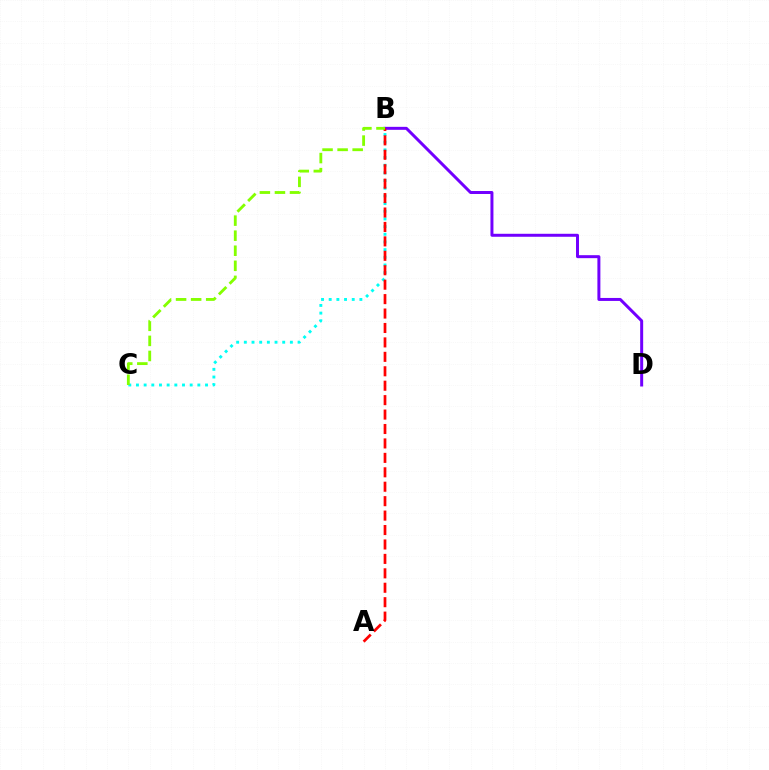{('B', 'D'): [{'color': '#7200ff', 'line_style': 'solid', 'thickness': 2.15}], ('B', 'C'): [{'color': '#00fff6', 'line_style': 'dotted', 'thickness': 2.08}, {'color': '#84ff00', 'line_style': 'dashed', 'thickness': 2.05}], ('A', 'B'): [{'color': '#ff0000', 'line_style': 'dashed', 'thickness': 1.96}]}